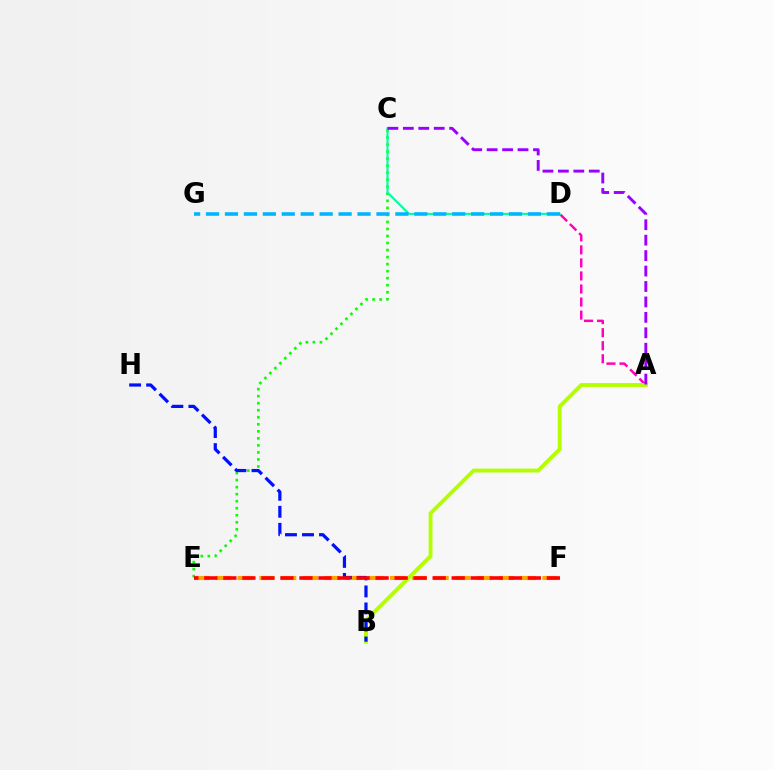{('A', 'D'): [{'color': '#ff00bd', 'line_style': 'dashed', 'thickness': 1.77}], ('E', 'F'): [{'color': '#ffa500', 'line_style': 'dashed', 'thickness': 2.96}, {'color': '#ff0000', 'line_style': 'dashed', 'thickness': 2.59}], ('A', 'B'): [{'color': '#b3ff00', 'line_style': 'solid', 'thickness': 2.8}], ('C', 'E'): [{'color': '#08ff00', 'line_style': 'dotted', 'thickness': 1.91}], ('B', 'H'): [{'color': '#0010ff', 'line_style': 'dashed', 'thickness': 2.31}], ('C', 'D'): [{'color': '#00ff9d', 'line_style': 'solid', 'thickness': 1.54}], ('D', 'G'): [{'color': '#00b5ff', 'line_style': 'dashed', 'thickness': 2.57}], ('A', 'C'): [{'color': '#9b00ff', 'line_style': 'dashed', 'thickness': 2.1}]}